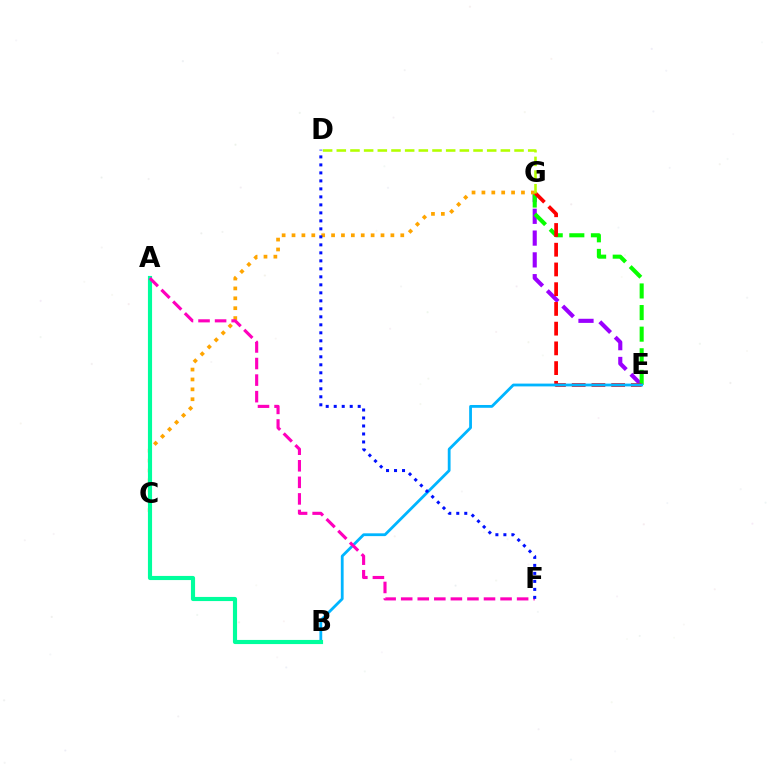{('E', 'G'): [{'color': '#9b00ff', 'line_style': 'dashed', 'thickness': 2.96}, {'color': '#08ff00', 'line_style': 'dashed', 'thickness': 2.93}, {'color': '#ff0000', 'line_style': 'dashed', 'thickness': 2.68}], ('C', 'G'): [{'color': '#ffa500', 'line_style': 'dotted', 'thickness': 2.69}], ('B', 'E'): [{'color': '#00b5ff', 'line_style': 'solid', 'thickness': 2.01}], ('A', 'B'): [{'color': '#00ff9d', 'line_style': 'solid', 'thickness': 2.97}], ('D', 'G'): [{'color': '#b3ff00', 'line_style': 'dashed', 'thickness': 1.86}], ('A', 'F'): [{'color': '#ff00bd', 'line_style': 'dashed', 'thickness': 2.25}], ('D', 'F'): [{'color': '#0010ff', 'line_style': 'dotted', 'thickness': 2.17}]}